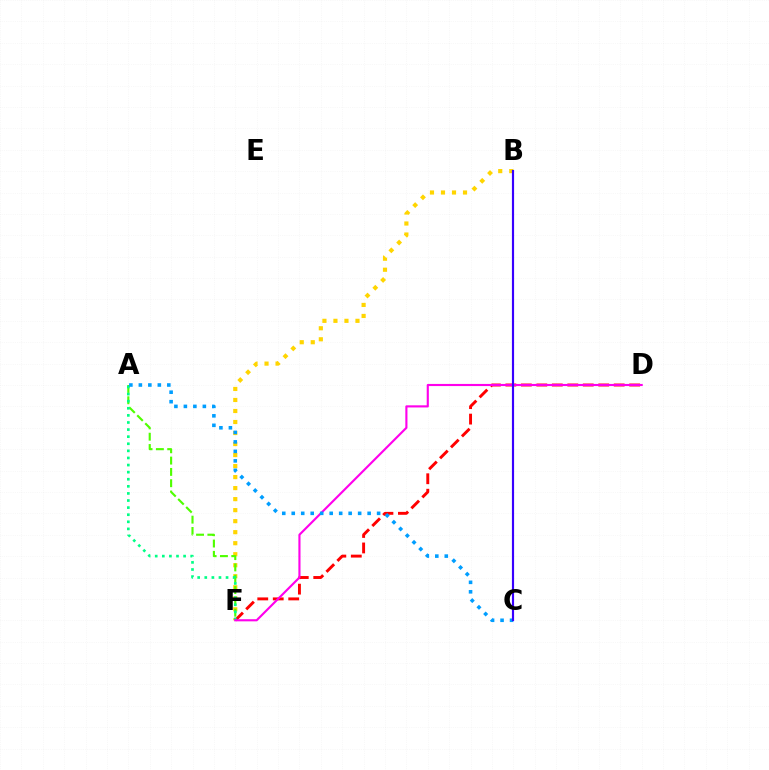{('B', 'F'): [{'color': '#ffd500', 'line_style': 'dotted', 'thickness': 2.99}], ('D', 'F'): [{'color': '#ff0000', 'line_style': 'dashed', 'thickness': 2.1}, {'color': '#ff00ed', 'line_style': 'solid', 'thickness': 1.54}], ('A', 'F'): [{'color': '#4fff00', 'line_style': 'dashed', 'thickness': 1.54}, {'color': '#00ff86', 'line_style': 'dotted', 'thickness': 1.93}], ('A', 'C'): [{'color': '#009eff', 'line_style': 'dotted', 'thickness': 2.58}], ('B', 'C'): [{'color': '#3700ff', 'line_style': 'solid', 'thickness': 1.56}]}